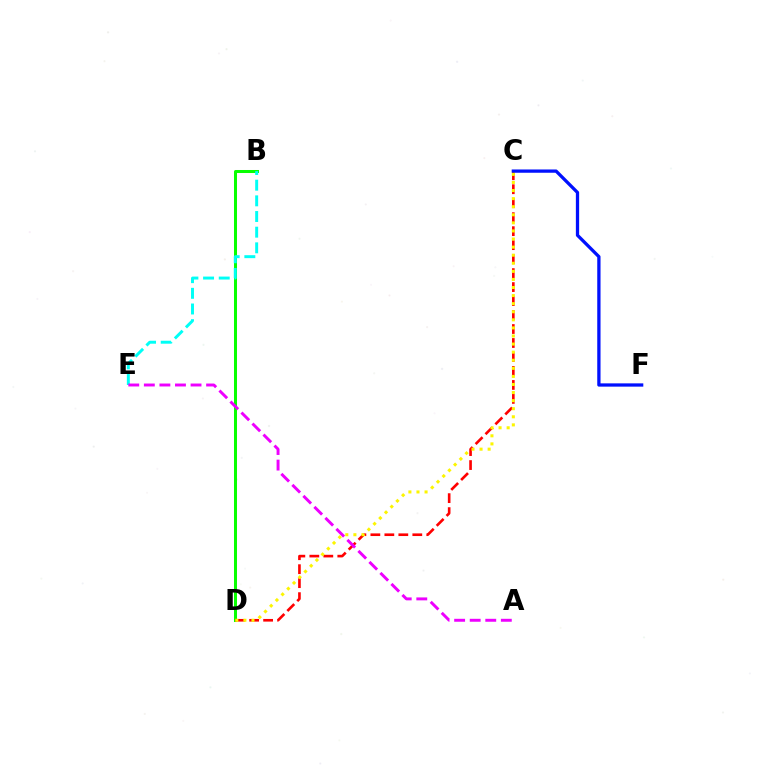{('B', 'D'): [{'color': '#08ff00', 'line_style': 'solid', 'thickness': 2.17}], ('C', 'D'): [{'color': '#ff0000', 'line_style': 'dashed', 'thickness': 1.9}, {'color': '#fcf500', 'line_style': 'dotted', 'thickness': 2.2}], ('B', 'E'): [{'color': '#00fff6', 'line_style': 'dashed', 'thickness': 2.13}], ('A', 'E'): [{'color': '#ee00ff', 'line_style': 'dashed', 'thickness': 2.11}], ('C', 'F'): [{'color': '#0010ff', 'line_style': 'solid', 'thickness': 2.36}]}